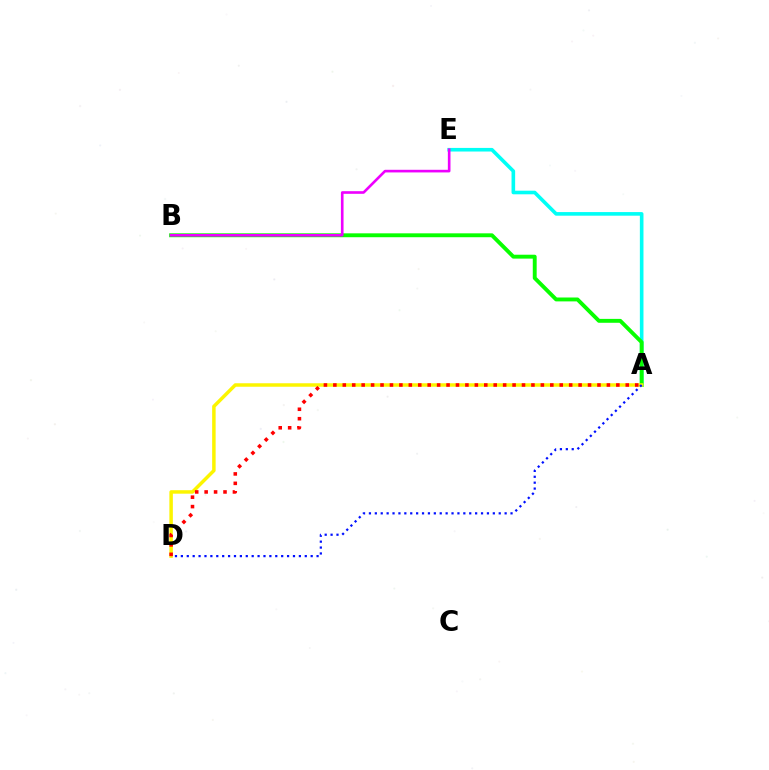{('A', 'E'): [{'color': '#00fff6', 'line_style': 'solid', 'thickness': 2.6}], ('A', 'B'): [{'color': '#08ff00', 'line_style': 'solid', 'thickness': 2.8}], ('A', 'D'): [{'color': '#fcf500', 'line_style': 'solid', 'thickness': 2.51}, {'color': '#0010ff', 'line_style': 'dotted', 'thickness': 1.6}, {'color': '#ff0000', 'line_style': 'dotted', 'thickness': 2.56}], ('B', 'E'): [{'color': '#ee00ff', 'line_style': 'solid', 'thickness': 1.9}]}